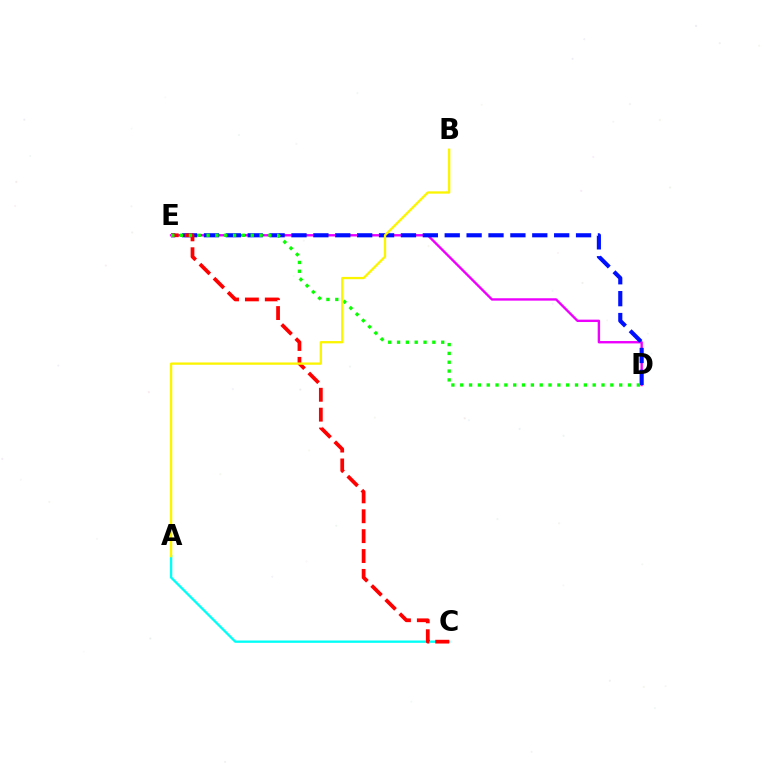{('D', 'E'): [{'color': '#ee00ff', 'line_style': 'solid', 'thickness': 1.72}, {'color': '#0010ff', 'line_style': 'dashed', 'thickness': 2.97}, {'color': '#08ff00', 'line_style': 'dotted', 'thickness': 2.4}], ('A', 'C'): [{'color': '#00fff6', 'line_style': 'solid', 'thickness': 1.68}], ('C', 'E'): [{'color': '#ff0000', 'line_style': 'dashed', 'thickness': 2.7}], ('A', 'B'): [{'color': '#fcf500', 'line_style': 'solid', 'thickness': 1.65}]}